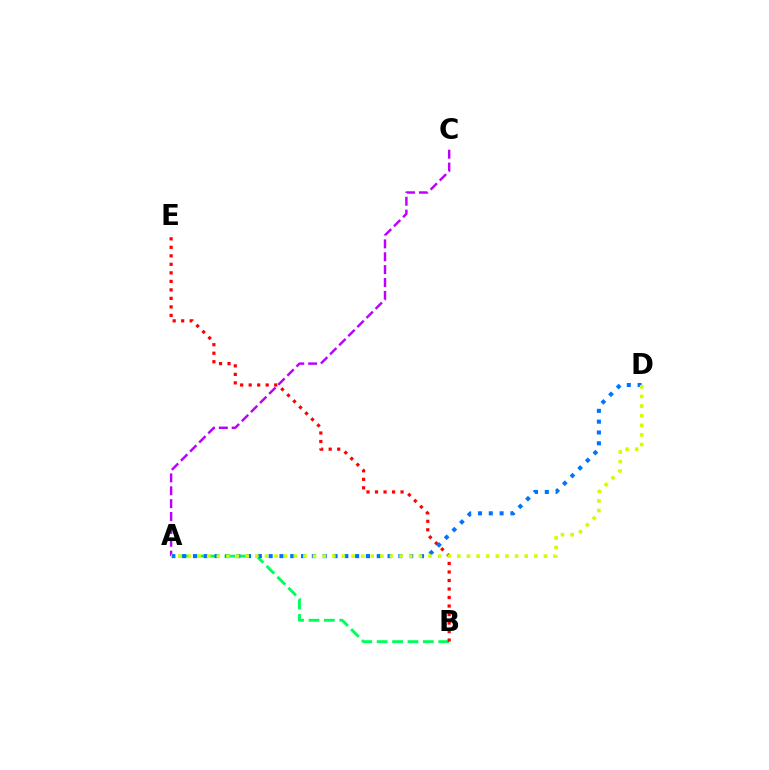{('A', 'C'): [{'color': '#b900ff', 'line_style': 'dashed', 'thickness': 1.75}], ('A', 'B'): [{'color': '#00ff5c', 'line_style': 'dashed', 'thickness': 2.09}], ('B', 'E'): [{'color': '#ff0000', 'line_style': 'dotted', 'thickness': 2.31}], ('A', 'D'): [{'color': '#0074ff', 'line_style': 'dotted', 'thickness': 2.94}, {'color': '#d1ff00', 'line_style': 'dotted', 'thickness': 2.61}]}